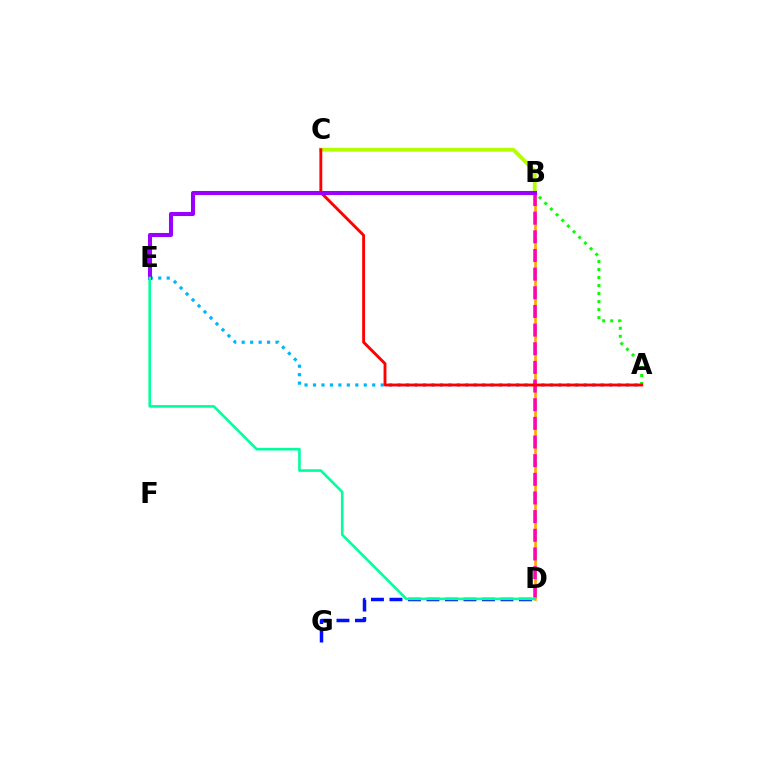{('A', 'B'): [{'color': '#08ff00', 'line_style': 'dotted', 'thickness': 2.18}], ('A', 'E'): [{'color': '#00b5ff', 'line_style': 'dotted', 'thickness': 2.3}], ('B', 'C'): [{'color': '#b3ff00', 'line_style': 'solid', 'thickness': 2.75}], ('D', 'G'): [{'color': '#0010ff', 'line_style': 'dashed', 'thickness': 2.51}], ('B', 'D'): [{'color': '#ffa500', 'line_style': 'solid', 'thickness': 1.91}, {'color': '#ff00bd', 'line_style': 'dashed', 'thickness': 2.53}], ('A', 'C'): [{'color': '#ff0000', 'line_style': 'solid', 'thickness': 2.07}], ('B', 'E'): [{'color': '#9b00ff', 'line_style': 'solid', 'thickness': 2.92}], ('D', 'E'): [{'color': '#00ff9d', 'line_style': 'solid', 'thickness': 1.88}]}